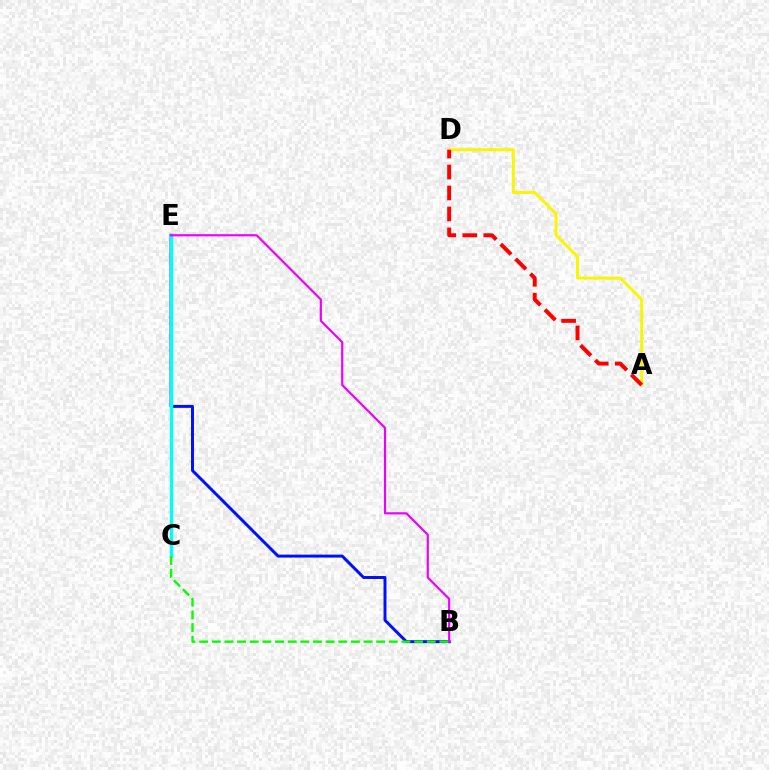{('A', 'D'): [{'color': '#fcf500', 'line_style': 'solid', 'thickness': 2.13}, {'color': '#ff0000', 'line_style': 'dashed', 'thickness': 2.85}], ('B', 'E'): [{'color': '#0010ff', 'line_style': 'solid', 'thickness': 2.14}, {'color': '#ee00ff', 'line_style': 'solid', 'thickness': 1.57}], ('C', 'E'): [{'color': '#00fff6', 'line_style': 'solid', 'thickness': 2.42}], ('B', 'C'): [{'color': '#08ff00', 'line_style': 'dashed', 'thickness': 1.72}]}